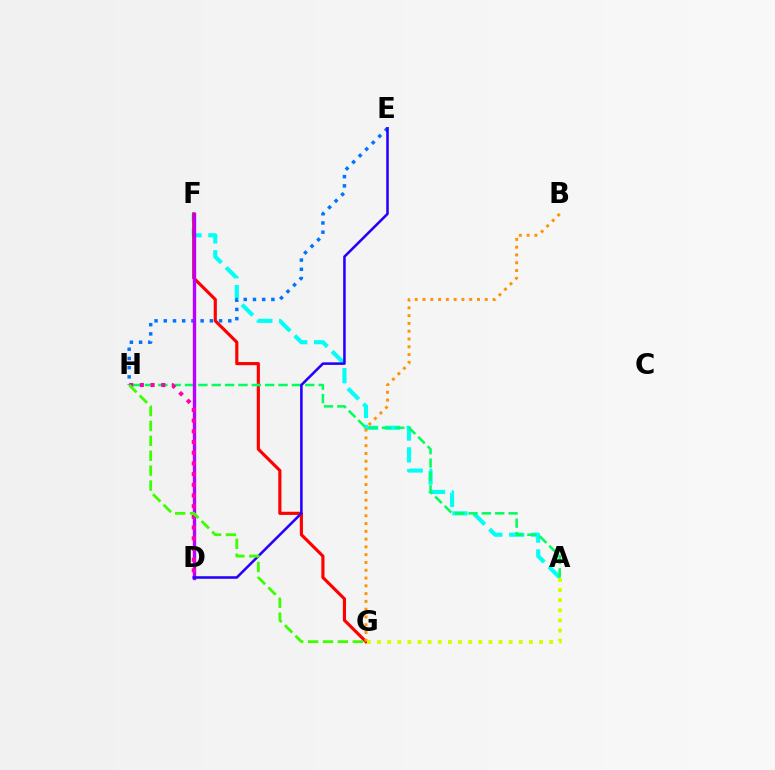{('A', 'F'): [{'color': '#00fff6', 'line_style': 'dashed', 'thickness': 2.97}], ('F', 'G'): [{'color': '#ff0000', 'line_style': 'solid', 'thickness': 2.27}], ('B', 'G'): [{'color': '#ff9400', 'line_style': 'dotted', 'thickness': 2.12}], ('A', 'G'): [{'color': '#d1ff00', 'line_style': 'dotted', 'thickness': 2.75}], ('A', 'H'): [{'color': '#00ff5c', 'line_style': 'dashed', 'thickness': 1.82}], ('E', 'H'): [{'color': '#0074ff', 'line_style': 'dotted', 'thickness': 2.5}], ('D', 'F'): [{'color': '#b900ff', 'line_style': 'solid', 'thickness': 2.42}], ('D', 'H'): [{'color': '#ff00ac', 'line_style': 'dotted', 'thickness': 2.91}], ('D', 'E'): [{'color': '#2500ff', 'line_style': 'solid', 'thickness': 1.84}], ('G', 'H'): [{'color': '#3dff00', 'line_style': 'dashed', 'thickness': 2.02}]}